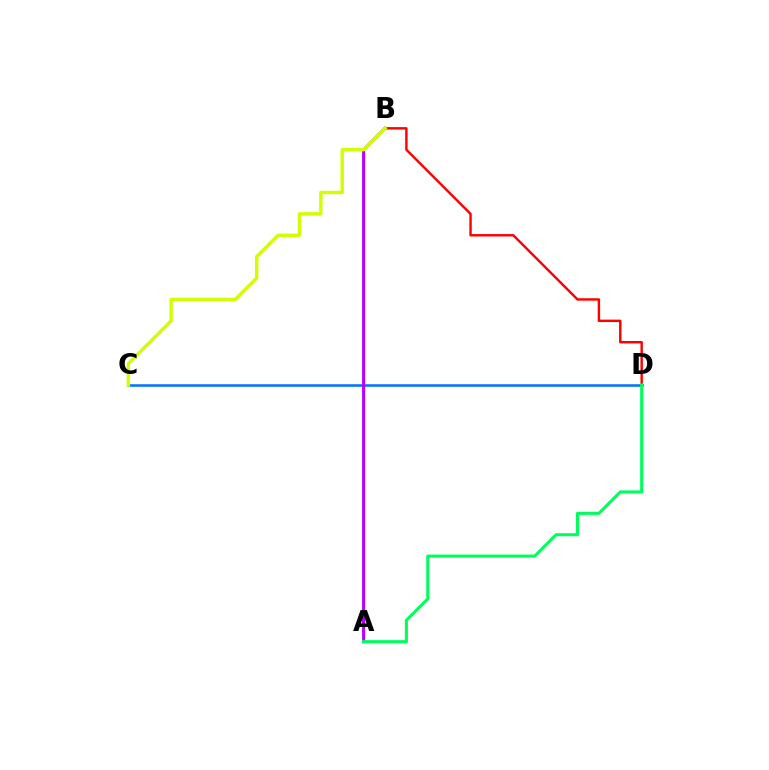{('C', 'D'): [{'color': '#0074ff', 'line_style': 'solid', 'thickness': 1.82}], ('A', 'B'): [{'color': '#b900ff', 'line_style': 'solid', 'thickness': 2.22}], ('B', 'D'): [{'color': '#ff0000', 'line_style': 'solid', 'thickness': 1.75}], ('B', 'C'): [{'color': '#d1ff00', 'line_style': 'solid', 'thickness': 2.46}], ('A', 'D'): [{'color': '#00ff5c', 'line_style': 'solid', 'thickness': 2.22}]}